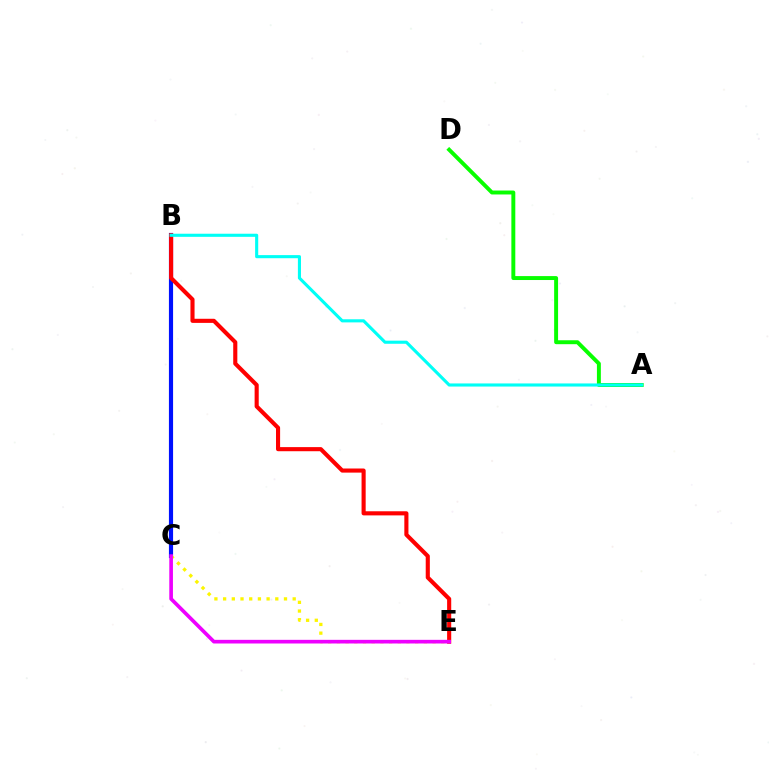{('B', 'C'): [{'color': '#0010ff', 'line_style': 'solid', 'thickness': 2.99}], ('A', 'D'): [{'color': '#08ff00', 'line_style': 'solid', 'thickness': 2.83}], ('B', 'E'): [{'color': '#ff0000', 'line_style': 'solid', 'thickness': 2.96}], ('A', 'B'): [{'color': '#00fff6', 'line_style': 'solid', 'thickness': 2.24}], ('C', 'E'): [{'color': '#fcf500', 'line_style': 'dotted', 'thickness': 2.36}, {'color': '#ee00ff', 'line_style': 'solid', 'thickness': 2.63}]}